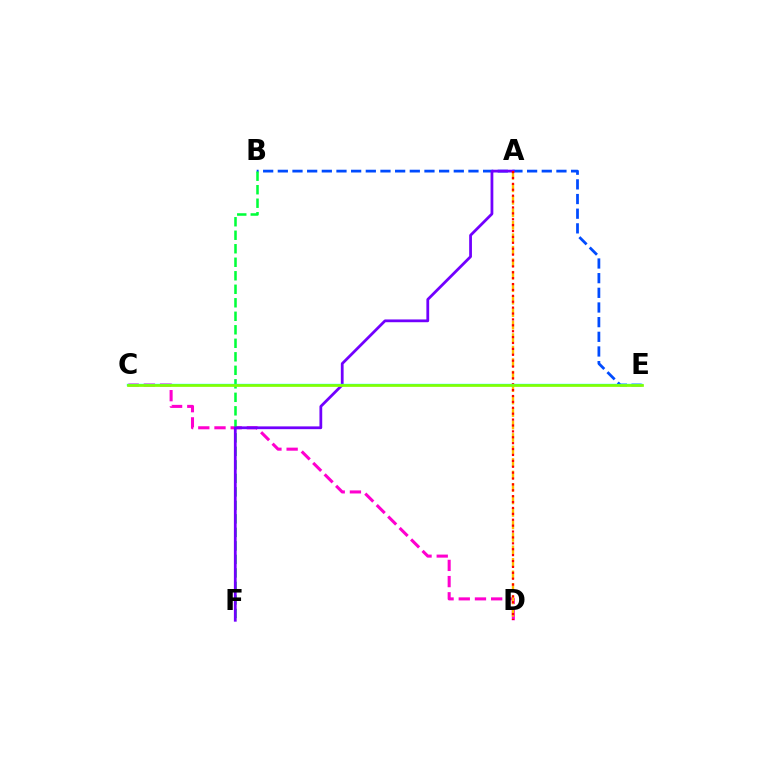{('B', 'E'): [{'color': '#004bff', 'line_style': 'dashed', 'thickness': 1.99}], ('C', 'D'): [{'color': '#ff00cf', 'line_style': 'dashed', 'thickness': 2.2}], ('A', 'D'): [{'color': '#ffbd00', 'line_style': 'dashed', 'thickness': 1.7}, {'color': '#ff0000', 'line_style': 'dotted', 'thickness': 1.6}], ('B', 'F'): [{'color': '#00ff39', 'line_style': 'dashed', 'thickness': 1.83}], ('A', 'F'): [{'color': '#7200ff', 'line_style': 'solid', 'thickness': 2.0}], ('C', 'E'): [{'color': '#00fff6', 'line_style': 'solid', 'thickness': 1.7}, {'color': '#84ff00', 'line_style': 'solid', 'thickness': 1.94}]}